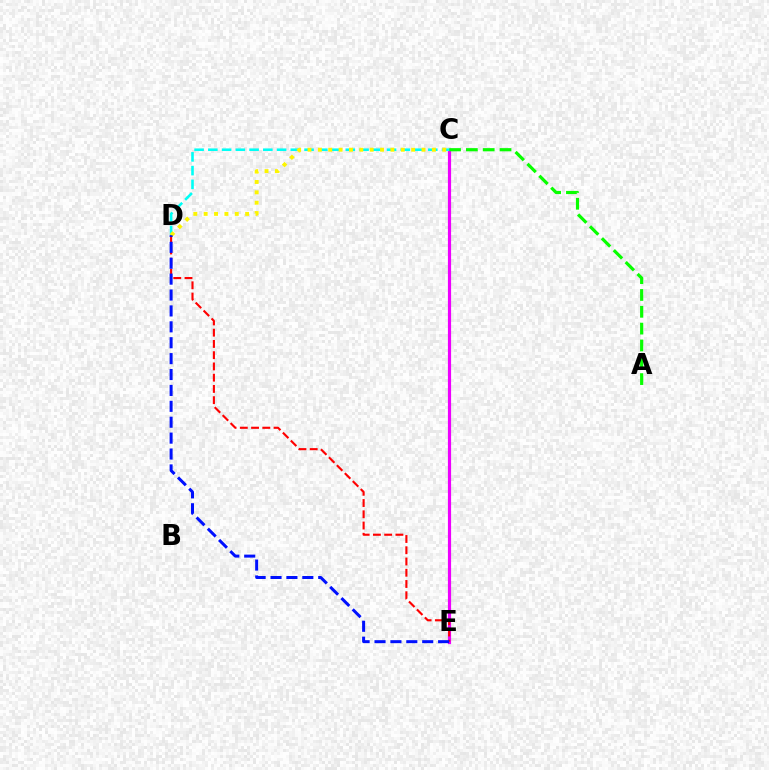{('C', 'E'): [{'color': '#ee00ff', 'line_style': 'solid', 'thickness': 2.29}], ('A', 'C'): [{'color': '#08ff00', 'line_style': 'dashed', 'thickness': 2.29}], ('C', 'D'): [{'color': '#00fff6', 'line_style': 'dashed', 'thickness': 1.87}, {'color': '#fcf500', 'line_style': 'dotted', 'thickness': 2.82}], ('D', 'E'): [{'color': '#ff0000', 'line_style': 'dashed', 'thickness': 1.53}, {'color': '#0010ff', 'line_style': 'dashed', 'thickness': 2.16}]}